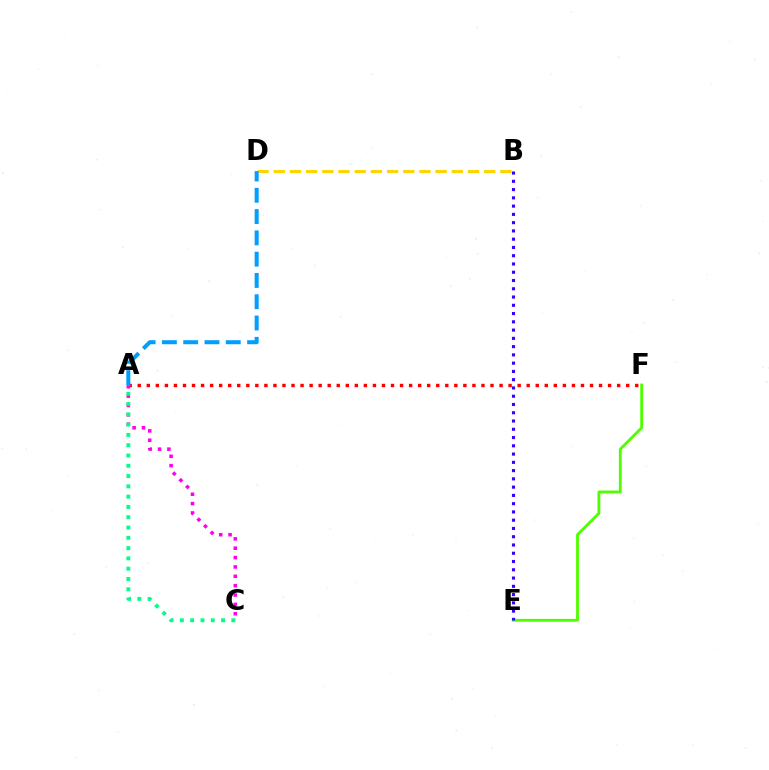{('A', 'F'): [{'color': '#ff0000', 'line_style': 'dotted', 'thickness': 2.46}], ('E', 'F'): [{'color': '#4fff00', 'line_style': 'solid', 'thickness': 2.04}], ('B', 'E'): [{'color': '#3700ff', 'line_style': 'dotted', 'thickness': 2.25}], ('A', 'C'): [{'color': '#ff00ed', 'line_style': 'dotted', 'thickness': 2.54}, {'color': '#00ff86', 'line_style': 'dotted', 'thickness': 2.8}], ('B', 'D'): [{'color': '#ffd500', 'line_style': 'dashed', 'thickness': 2.2}], ('A', 'D'): [{'color': '#009eff', 'line_style': 'dashed', 'thickness': 2.89}]}